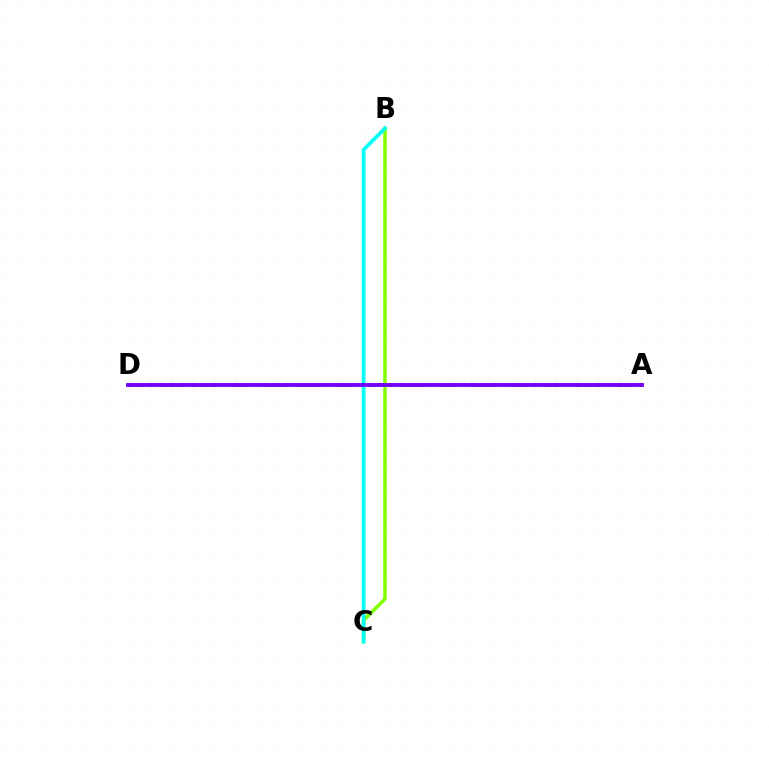{('A', 'D'): [{'color': '#ff0000', 'line_style': 'dotted', 'thickness': 2.82}, {'color': '#7200ff', 'line_style': 'solid', 'thickness': 2.77}], ('B', 'C'): [{'color': '#84ff00', 'line_style': 'solid', 'thickness': 2.54}, {'color': '#00fff6', 'line_style': 'solid', 'thickness': 2.68}]}